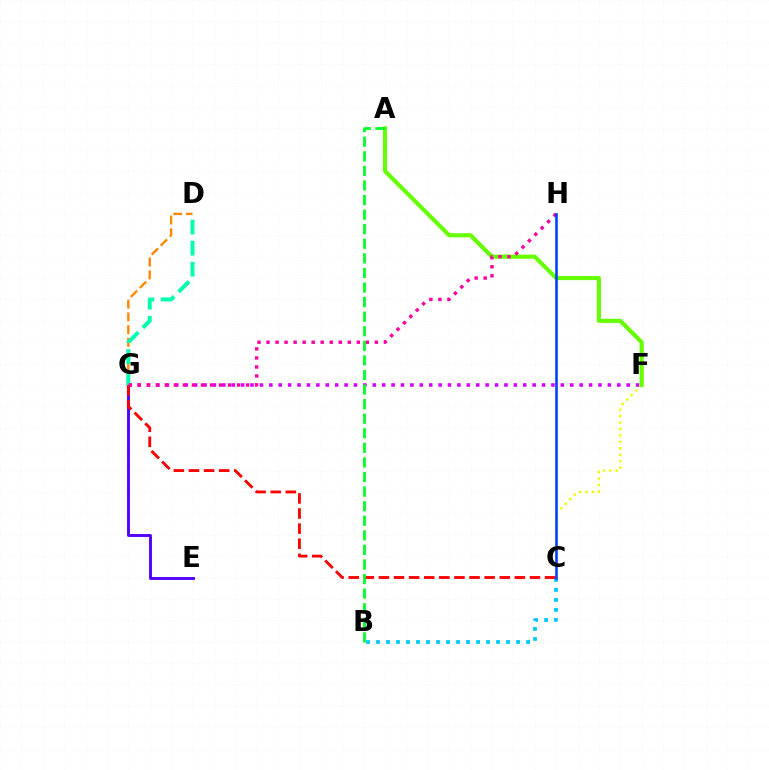{('F', 'G'): [{'color': '#d600ff', 'line_style': 'dotted', 'thickness': 2.56}], ('B', 'C'): [{'color': '#00c7ff', 'line_style': 'dotted', 'thickness': 2.72}], ('C', 'F'): [{'color': '#eeff00', 'line_style': 'dotted', 'thickness': 1.75}], ('A', 'F'): [{'color': '#66ff00', 'line_style': 'solid', 'thickness': 2.98}], ('E', 'G'): [{'color': '#4f00ff', 'line_style': 'solid', 'thickness': 2.07}], ('D', 'G'): [{'color': '#ff8800', 'line_style': 'dashed', 'thickness': 1.73}, {'color': '#00ffaf', 'line_style': 'dashed', 'thickness': 2.86}], ('C', 'G'): [{'color': '#ff0000', 'line_style': 'dashed', 'thickness': 2.05}], ('G', 'H'): [{'color': '#ff00a0', 'line_style': 'dotted', 'thickness': 2.45}], ('C', 'H'): [{'color': '#003fff', 'line_style': 'solid', 'thickness': 1.86}], ('A', 'B'): [{'color': '#00ff27', 'line_style': 'dashed', 'thickness': 1.98}]}